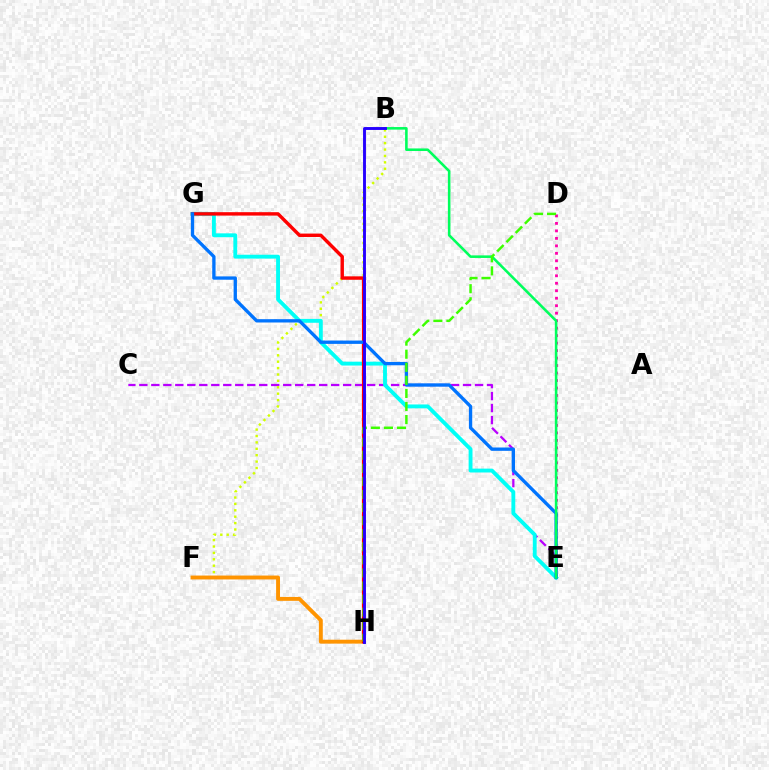{('C', 'E'): [{'color': '#b900ff', 'line_style': 'dashed', 'thickness': 1.63}], ('D', 'E'): [{'color': '#ff00ac', 'line_style': 'dotted', 'thickness': 2.03}], ('B', 'F'): [{'color': '#d1ff00', 'line_style': 'dotted', 'thickness': 1.74}], ('E', 'G'): [{'color': '#00fff6', 'line_style': 'solid', 'thickness': 2.78}, {'color': '#0074ff', 'line_style': 'solid', 'thickness': 2.39}], ('F', 'H'): [{'color': '#ff9400', 'line_style': 'solid', 'thickness': 2.81}], ('G', 'H'): [{'color': '#ff0000', 'line_style': 'solid', 'thickness': 2.46}], ('B', 'E'): [{'color': '#00ff5c', 'line_style': 'solid', 'thickness': 1.86}], ('D', 'H'): [{'color': '#3dff00', 'line_style': 'dashed', 'thickness': 1.78}], ('B', 'H'): [{'color': '#2500ff', 'line_style': 'solid', 'thickness': 2.08}]}